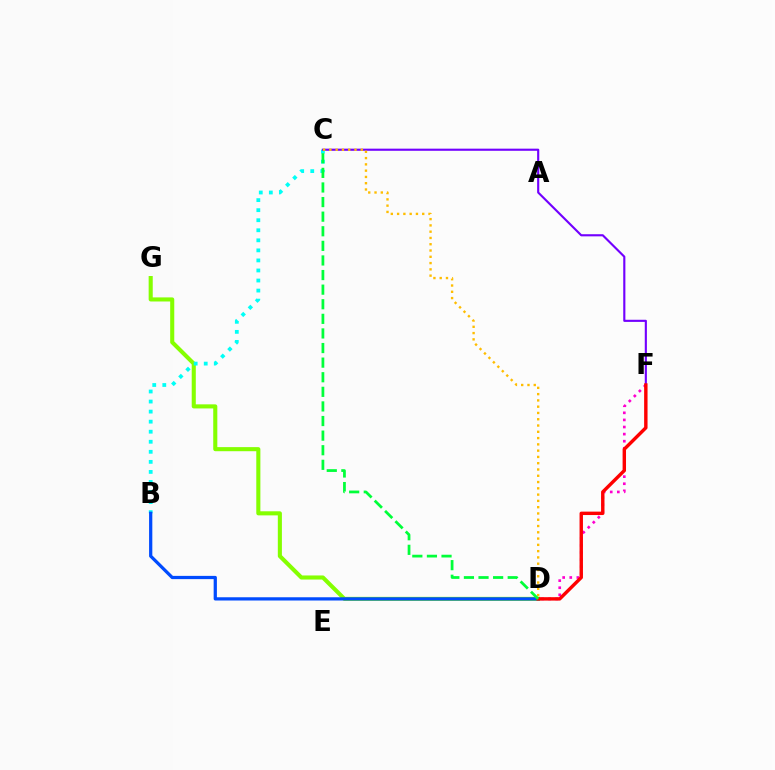{('D', 'G'): [{'color': '#84ff00', 'line_style': 'solid', 'thickness': 2.94}], ('B', 'C'): [{'color': '#00fff6', 'line_style': 'dotted', 'thickness': 2.73}], ('B', 'D'): [{'color': '#004bff', 'line_style': 'solid', 'thickness': 2.34}], ('D', 'F'): [{'color': '#ff00cf', 'line_style': 'dotted', 'thickness': 1.93}, {'color': '#ff0000', 'line_style': 'solid', 'thickness': 2.46}], ('C', 'F'): [{'color': '#7200ff', 'line_style': 'solid', 'thickness': 1.53}], ('C', 'D'): [{'color': '#ffbd00', 'line_style': 'dotted', 'thickness': 1.71}, {'color': '#00ff39', 'line_style': 'dashed', 'thickness': 1.98}]}